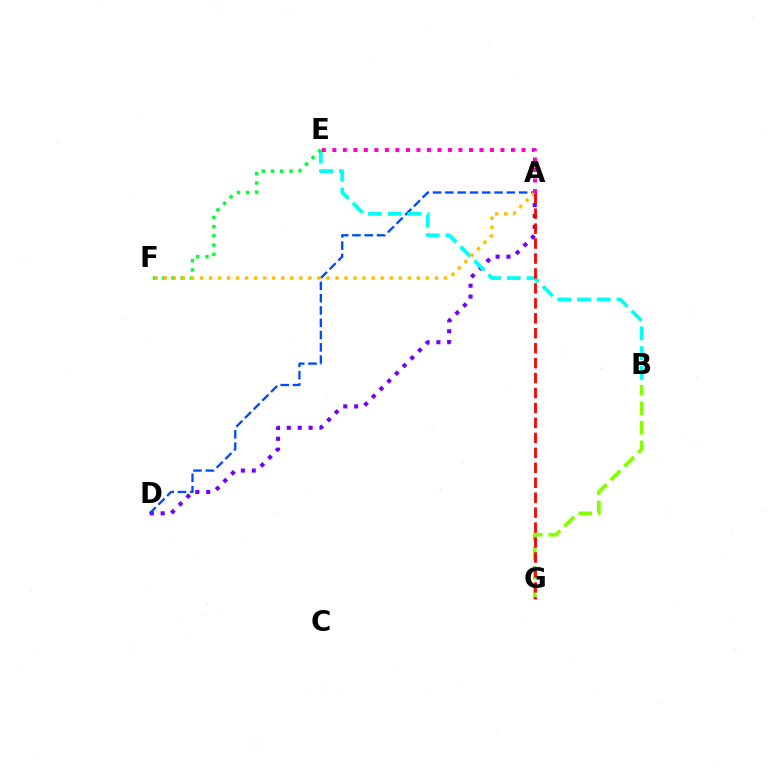{('A', 'D'): [{'color': '#7200ff', 'line_style': 'dotted', 'thickness': 2.96}, {'color': '#004bff', 'line_style': 'dashed', 'thickness': 1.67}], ('B', 'E'): [{'color': '#00fff6', 'line_style': 'dashed', 'thickness': 2.69}], ('B', 'G'): [{'color': '#84ff00', 'line_style': 'dashed', 'thickness': 2.64}], ('E', 'F'): [{'color': '#00ff39', 'line_style': 'dotted', 'thickness': 2.51}], ('A', 'F'): [{'color': '#ffbd00', 'line_style': 'dotted', 'thickness': 2.46}], ('A', 'G'): [{'color': '#ff0000', 'line_style': 'dashed', 'thickness': 2.03}], ('A', 'E'): [{'color': '#ff00cf', 'line_style': 'dotted', 'thickness': 2.86}]}